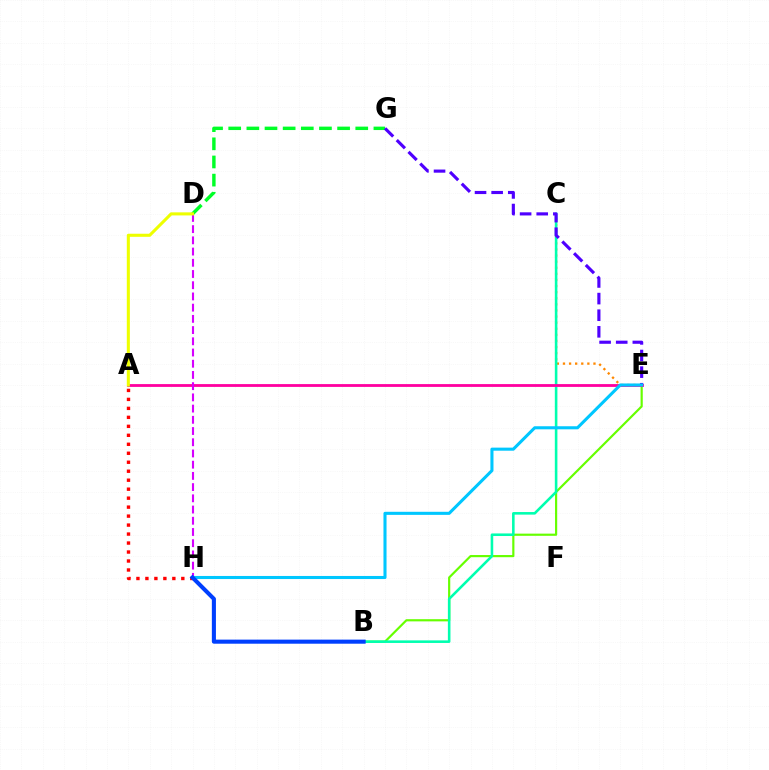{('A', 'H'): [{'color': '#ff0000', 'line_style': 'dotted', 'thickness': 2.44}], ('D', 'G'): [{'color': '#00ff27', 'line_style': 'dashed', 'thickness': 2.47}], ('C', 'E'): [{'color': '#ff8800', 'line_style': 'dotted', 'thickness': 1.66}], ('B', 'E'): [{'color': '#66ff00', 'line_style': 'solid', 'thickness': 1.57}], ('B', 'C'): [{'color': '#00ffaf', 'line_style': 'solid', 'thickness': 1.86}], ('A', 'E'): [{'color': '#ff00a0', 'line_style': 'solid', 'thickness': 2.03}], ('E', 'G'): [{'color': '#4f00ff', 'line_style': 'dashed', 'thickness': 2.26}], ('D', 'H'): [{'color': '#d600ff', 'line_style': 'dashed', 'thickness': 1.52}], ('E', 'H'): [{'color': '#00c7ff', 'line_style': 'solid', 'thickness': 2.21}], ('A', 'D'): [{'color': '#eeff00', 'line_style': 'solid', 'thickness': 2.21}], ('B', 'H'): [{'color': '#003fff', 'line_style': 'solid', 'thickness': 2.94}]}